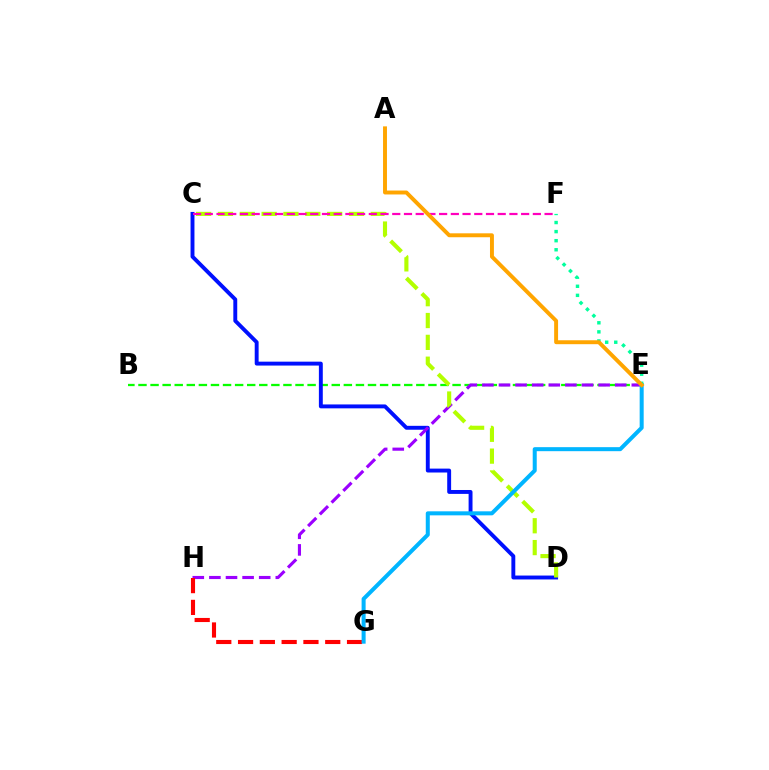{('B', 'E'): [{'color': '#08ff00', 'line_style': 'dashed', 'thickness': 1.64}], ('C', 'D'): [{'color': '#0010ff', 'line_style': 'solid', 'thickness': 2.81}, {'color': '#b3ff00', 'line_style': 'dashed', 'thickness': 2.97}], ('E', 'H'): [{'color': '#9b00ff', 'line_style': 'dashed', 'thickness': 2.26}], ('G', 'H'): [{'color': '#ff0000', 'line_style': 'dashed', 'thickness': 2.96}], ('E', 'G'): [{'color': '#00b5ff', 'line_style': 'solid', 'thickness': 2.89}], ('E', 'F'): [{'color': '#00ff9d', 'line_style': 'dotted', 'thickness': 2.47}], ('C', 'F'): [{'color': '#ff00bd', 'line_style': 'dashed', 'thickness': 1.59}], ('A', 'E'): [{'color': '#ffa500', 'line_style': 'solid', 'thickness': 2.83}]}